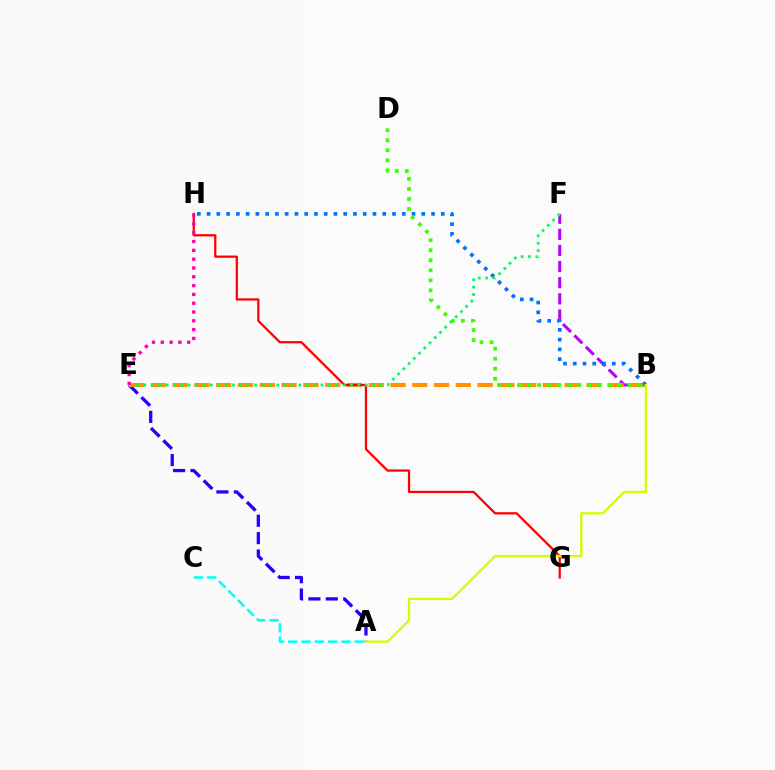{('A', 'E'): [{'color': '#2500ff', 'line_style': 'dashed', 'thickness': 2.36}], ('B', 'F'): [{'color': '#b900ff', 'line_style': 'dashed', 'thickness': 2.19}], ('B', 'E'): [{'color': '#ff9400', 'line_style': 'dashed', 'thickness': 2.96}], ('B', 'H'): [{'color': '#0074ff', 'line_style': 'dotted', 'thickness': 2.65}], ('G', 'H'): [{'color': '#ff0000', 'line_style': 'solid', 'thickness': 1.63}], ('B', 'D'): [{'color': '#3dff00', 'line_style': 'dotted', 'thickness': 2.73}], ('A', 'B'): [{'color': '#d1ff00', 'line_style': 'solid', 'thickness': 1.64}], ('E', 'F'): [{'color': '#00ff5c', 'line_style': 'dotted', 'thickness': 2.0}], ('A', 'C'): [{'color': '#00fff6', 'line_style': 'dashed', 'thickness': 1.81}], ('E', 'H'): [{'color': '#ff00ac', 'line_style': 'dotted', 'thickness': 2.39}]}